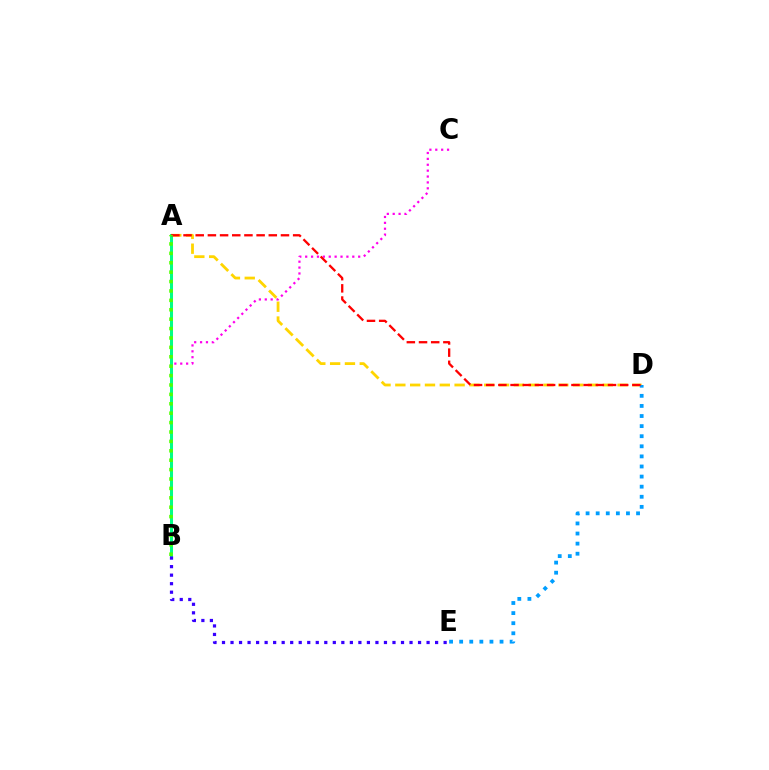{('B', 'C'): [{'color': '#ff00ed', 'line_style': 'dotted', 'thickness': 1.6}], ('A', 'D'): [{'color': '#ffd500', 'line_style': 'dashed', 'thickness': 2.01}, {'color': '#ff0000', 'line_style': 'dashed', 'thickness': 1.65}], ('D', 'E'): [{'color': '#009eff', 'line_style': 'dotted', 'thickness': 2.74}], ('A', 'B'): [{'color': '#00ff86', 'line_style': 'solid', 'thickness': 2.17}, {'color': '#4fff00', 'line_style': 'dotted', 'thickness': 2.55}], ('B', 'E'): [{'color': '#3700ff', 'line_style': 'dotted', 'thickness': 2.32}]}